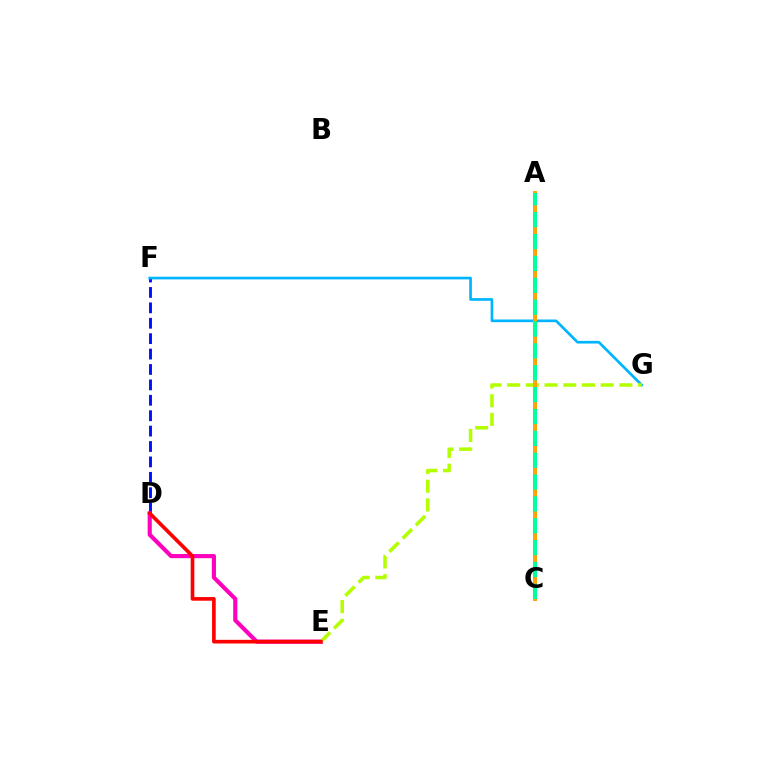{('A', 'C'): [{'color': '#08ff00', 'line_style': 'dashed', 'thickness': 2.71}, {'color': '#9b00ff', 'line_style': 'solid', 'thickness': 1.99}, {'color': '#ffa500', 'line_style': 'solid', 'thickness': 2.83}, {'color': '#00ff9d', 'line_style': 'dashed', 'thickness': 2.97}], ('D', 'F'): [{'color': '#0010ff', 'line_style': 'dashed', 'thickness': 2.09}], ('F', 'G'): [{'color': '#00b5ff', 'line_style': 'solid', 'thickness': 1.93}], ('D', 'E'): [{'color': '#ff00bd', 'line_style': 'solid', 'thickness': 2.98}, {'color': '#ff0000', 'line_style': 'solid', 'thickness': 2.63}], ('E', 'G'): [{'color': '#b3ff00', 'line_style': 'dashed', 'thickness': 2.54}]}